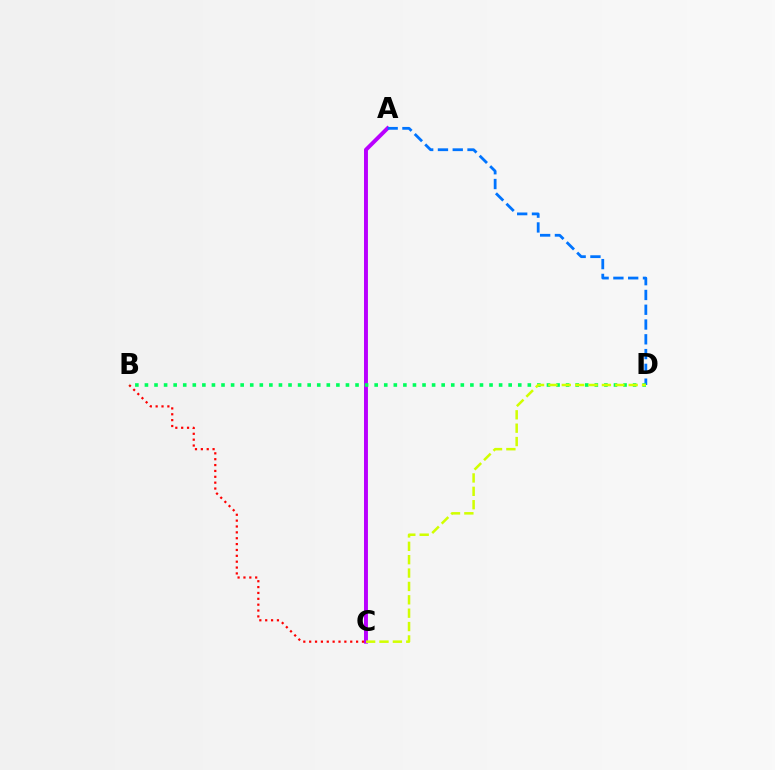{('A', 'C'): [{'color': '#b900ff', 'line_style': 'solid', 'thickness': 2.84}], ('B', 'C'): [{'color': '#ff0000', 'line_style': 'dotted', 'thickness': 1.59}], ('A', 'D'): [{'color': '#0074ff', 'line_style': 'dashed', 'thickness': 2.01}], ('B', 'D'): [{'color': '#00ff5c', 'line_style': 'dotted', 'thickness': 2.6}], ('C', 'D'): [{'color': '#d1ff00', 'line_style': 'dashed', 'thickness': 1.82}]}